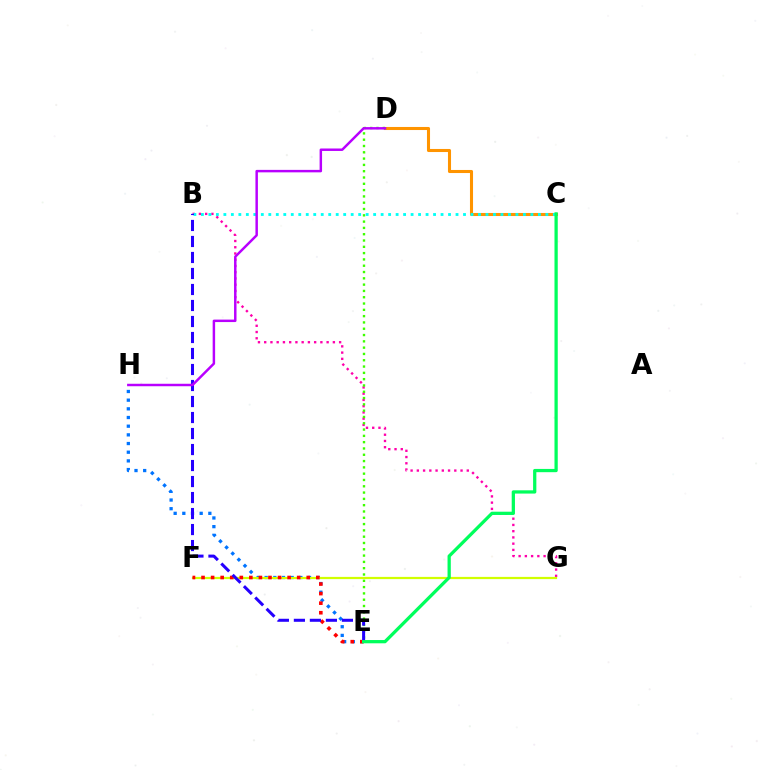{('B', 'G'): [{'color': '#ff00ac', 'line_style': 'dotted', 'thickness': 1.7}], ('C', 'D'): [{'color': '#ff9400', 'line_style': 'solid', 'thickness': 2.21}], ('E', 'H'): [{'color': '#0074ff', 'line_style': 'dotted', 'thickness': 2.36}], ('F', 'G'): [{'color': '#d1ff00', 'line_style': 'solid', 'thickness': 1.6}], ('D', 'E'): [{'color': '#3dff00', 'line_style': 'dotted', 'thickness': 1.71}], ('B', 'C'): [{'color': '#00fff6', 'line_style': 'dotted', 'thickness': 2.03}], ('E', 'F'): [{'color': '#ff0000', 'line_style': 'dotted', 'thickness': 2.6}], ('B', 'E'): [{'color': '#2500ff', 'line_style': 'dashed', 'thickness': 2.17}], ('C', 'E'): [{'color': '#00ff5c', 'line_style': 'solid', 'thickness': 2.35}], ('D', 'H'): [{'color': '#b900ff', 'line_style': 'solid', 'thickness': 1.78}]}